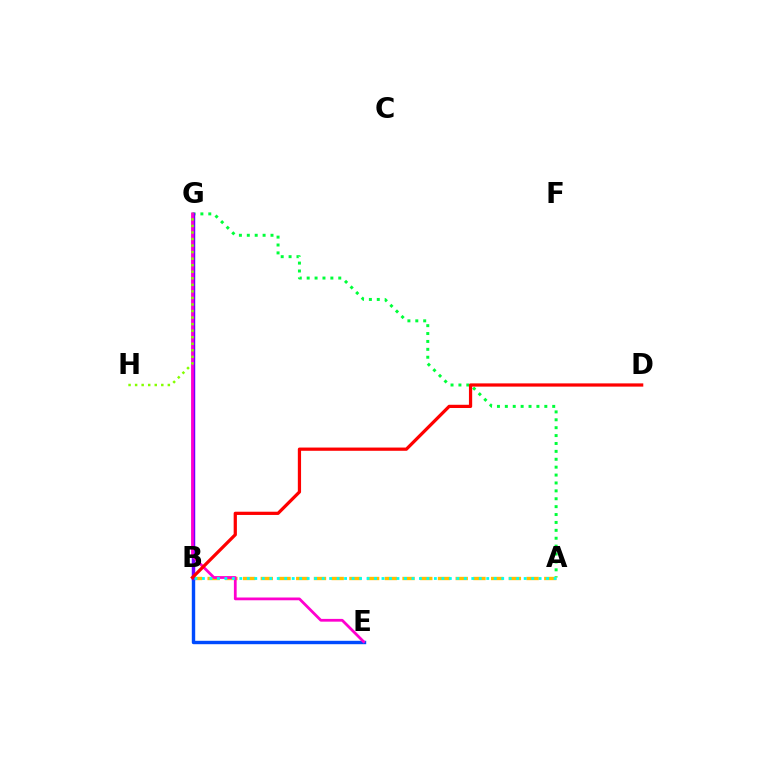{('A', 'G'): [{'color': '#00ff39', 'line_style': 'dotted', 'thickness': 2.15}], ('A', 'B'): [{'color': '#ffbd00', 'line_style': 'dashed', 'thickness': 2.41}, {'color': '#00fff6', 'line_style': 'dotted', 'thickness': 2.03}], ('B', 'E'): [{'color': '#004bff', 'line_style': 'solid', 'thickness': 2.45}], ('B', 'G'): [{'color': '#7200ff', 'line_style': 'solid', 'thickness': 2.5}], ('E', 'G'): [{'color': '#ff00cf', 'line_style': 'solid', 'thickness': 1.99}], ('G', 'H'): [{'color': '#84ff00', 'line_style': 'dotted', 'thickness': 1.78}], ('B', 'D'): [{'color': '#ff0000', 'line_style': 'solid', 'thickness': 2.33}]}